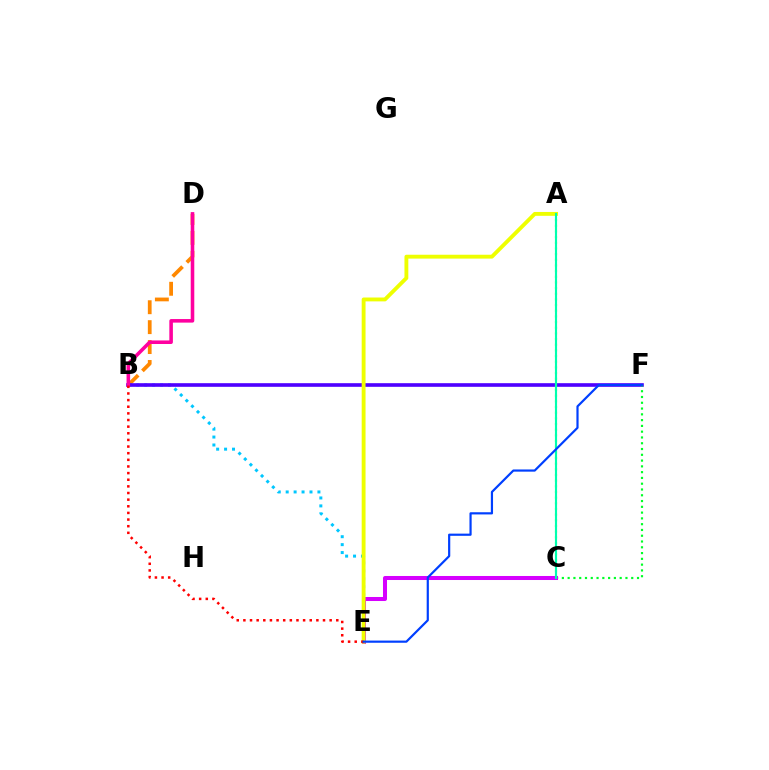{('B', 'D'): [{'color': '#ff8800', 'line_style': 'dashed', 'thickness': 2.71}, {'color': '#ff00a0', 'line_style': 'solid', 'thickness': 2.57}], ('B', 'E'): [{'color': '#00c7ff', 'line_style': 'dotted', 'thickness': 2.16}, {'color': '#ff0000', 'line_style': 'dotted', 'thickness': 1.8}], ('B', 'F'): [{'color': '#4f00ff', 'line_style': 'solid', 'thickness': 2.61}], ('A', 'C'): [{'color': '#66ff00', 'line_style': 'dotted', 'thickness': 1.54}, {'color': '#00ffaf', 'line_style': 'solid', 'thickness': 1.53}], ('C', 'F'): [{'color': '#00ff27', 'line_style': 'dotted', 'thickness': 1.57}], ('C', 'E'): [{'color': '#d600ff', 'line_style': 'solid', 'thickness': 2.9}], ('A', 'E'): [{'color': '#eeff00', 'line_style': 'solid', 'thickness': 2.78}], ('E', 'F'): [{'color': '#003fff', 'line_style': 'solid', 'thickness': 1.58}]}